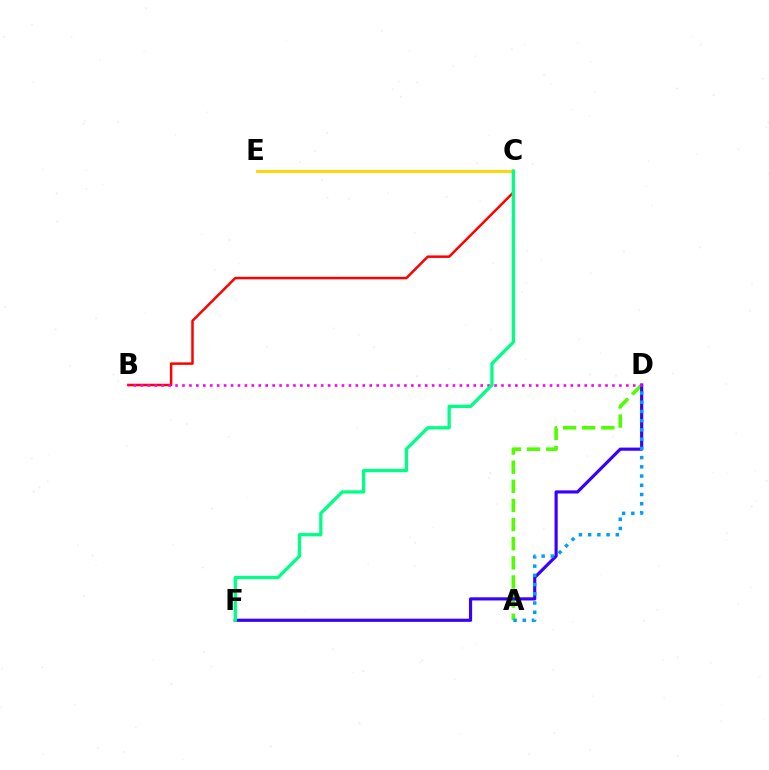{('A', 'D'): [{'color': '#4fff00', 'line_style': 'dashed', 'thickness': 2.6}, {'color': '#009eff', 'line_style': 'dotted', 'thickness': 2.51}], ('B', 'C'): [{'color': '#ff0000', 'line_style': 'solid', 'thickness': 1.79}], ('D', 'F'): [{'color': '#3700ff', 'line_style': 'solid', 'thickness': 2.27}], ('B', 'D'): [{'color': '#ff00ed', 'line_style': 'dotted', 'thickness': 1.88}], ('C', 'E'): [{'color': '#ffd500', 'line_style': 'solid', 'thickness': 2.07}], ('C', 'F'): [{'color': '#00ff86', 'line_style': 'solid', 'thickness': 2.37}]}